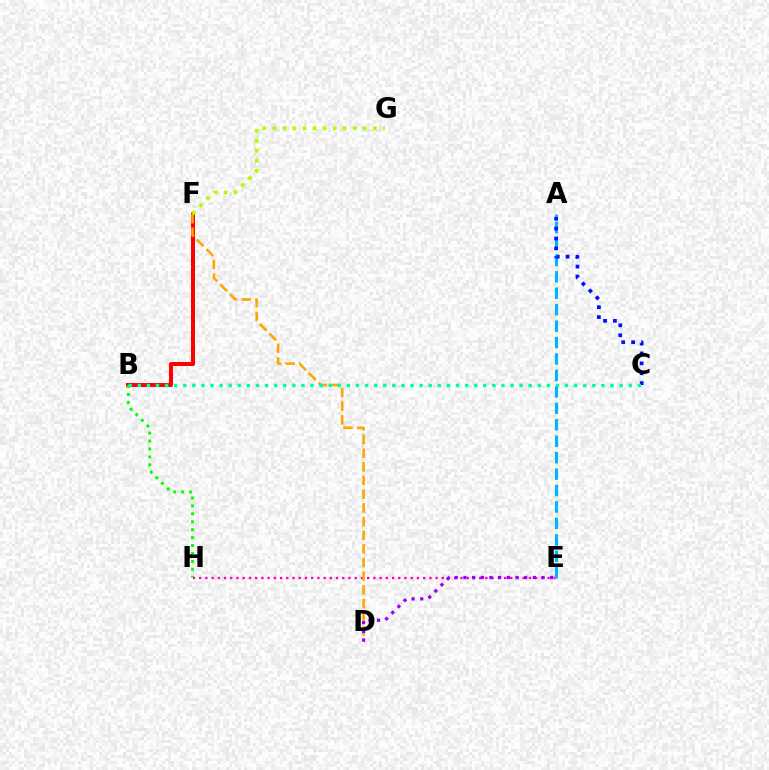{('E', 'H'): [{'color': '#ff00bd', 'line_style': 'dotted', 'thickness': 1.69}], ('B', 'F'): [{'color': '#ff0000', 'line_style': 'solid', 'thickness': 2.87}], ('D', 'F'): [{'color': '#ffa500', 'line_style': 'dashed', 'thickness': 1.86}], ('F', 'G'): [{'color': '#b3ff00', 'line_style': 'dotted', 'thickness': 2.73}], ('A', 'E'): [{'color': '#00b5ff', 'line_style': 'dashed', 'thickness': 2.23}], ('D', 'E'): [{'color': '#9b00ff', 'line_style': 'dotted', 'thickness': 2.36}], ('B', 'H'): [{'color': '#08ff00', 'line_style': 'dotted', 'thickness': 2.15}], ('A', 'C'): [{'color': '#0010ff', 'line_style': 'dotted', 'thickness': 2.69}], ('B', 'C'): [{'color': '#00ff9d', 'line_style': 'dotted', 'thickness': 2.47}]}